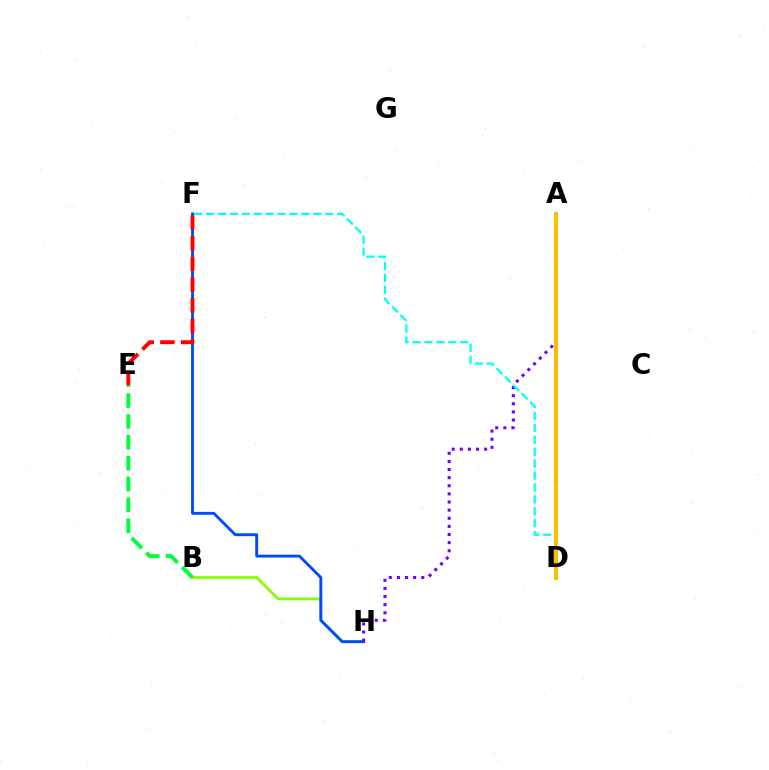{('B', 'H'): [{'color': '#84ff00', 'line_style': 'solid', 'thickness': 1.99}], ('A', 'D'): [{'color': '#ff00cf', 'line_style': 'dashed', 'thickness': 2.56}, {'color': '#ffbd00', 'line_style': 'solid', 'thickness': 2.84}], ('F', 'H'): [{'color': '#004bff', 'line_style': 'solid', 'thickness': 2.07}], ('A', 'H'): [{'color': '#7200ff', 'line_style': 'dotted', 'thickness': 2.21}], ('D', 'F'): [{'color': '#00fff6', 'line_style': 'dashed', 'thickness': 1.62}], ('B', 'E'): [{'color': '#00ff39', 'line_style': 'dashed', 'thickness': 2.84}], ('E', 'F'): [{'color': '#ff0000', 'line_style': 'dashed', 'thickness': 2.81}]}